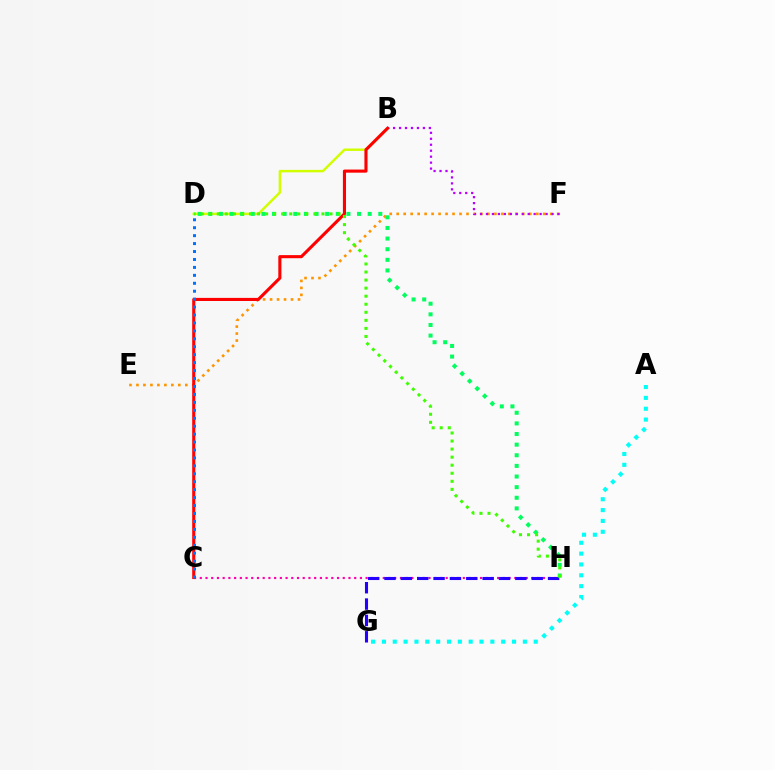{('A', 'G'): [{'color': '#00fff6', 'line_style': 'dotted', 'thickness': 2.95}], ('E', 'F'): [{'color': '#ff9400', 'line_style': 'dotted', 'thickness': 1.9}], ('B', 'D'): [{'color': '#d1ff00', 'line_style': 'solid', 'thickness': 1.76}], ('B', 'F'): [{'color': '#b900ff', 'line_style': 'dotted', 'thickness': 1.62}], ('C', 'H'): [{'color': '#ff00ac', 'line_style': 'dotted', 'thickness': 1.55}], ('B', 'C'): [{'color': '#ff0000', 'line_style': 'solid', 'thickness': 2.23}], ('G', 'H'): [{'color': '#2500ff', 'line_style': 'dashed', 'thickness': 2.22}], ('D', 'H'): [{'color': '#00ff5c', 'line_style': 'dotted', 'thickness': 2.89}, {'color': '#3dff00', 'line_style': 'dotted', 'thickness': 2.19}], ('C', 'D'): [{'color': '#0074ff', 'line_style': 'dotted', 'thickness': 2.16}]}